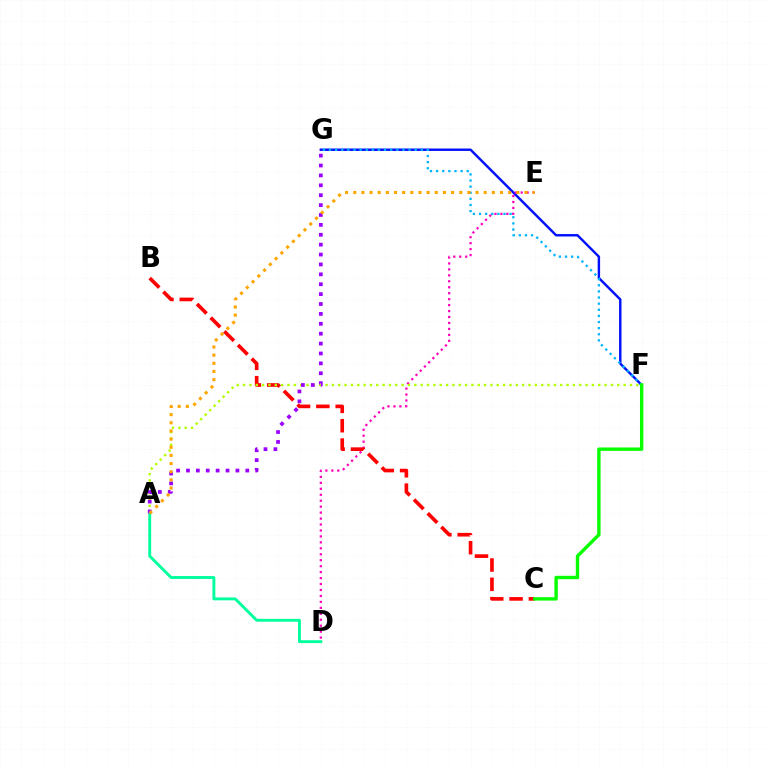{('F', 'G'): [{'color': '#0010ff', 'line_style': 'solid', 'thickness': 1.74}, {'color': '#00b5ff', 'line_style': 'dotted', 'thickness': 1.66}], ('D', 'E'): [{'color': '#ff00bd', 'line_style': 'dotted', 'thickness': 1.62}], ('B', 'C'): [{'color': '#ff0000', 'line_style': 'dashed', 'thickness': 2.63}], ('A', 'F'): [{'color': '#b3ff00', 'line_style': 'dotted', 'thickness': 1.72}], ('A', 'D'): [{'color': '#00ff9d', 'line_style': 'solid', 'thickness': 2.08}], ('C', 'F'): [{'color': '#08ff00', 'line_style': 'solid', 'thickness': 2.44}], ('A', 'G'): [{'color': '#9b00ff', 'line_style': 'dotted', 'thickness': 2.69}], ('A', 'E'): [{'color': '#ffa500', 'line_style': 'dotted', 'thickness': 2.22}]}